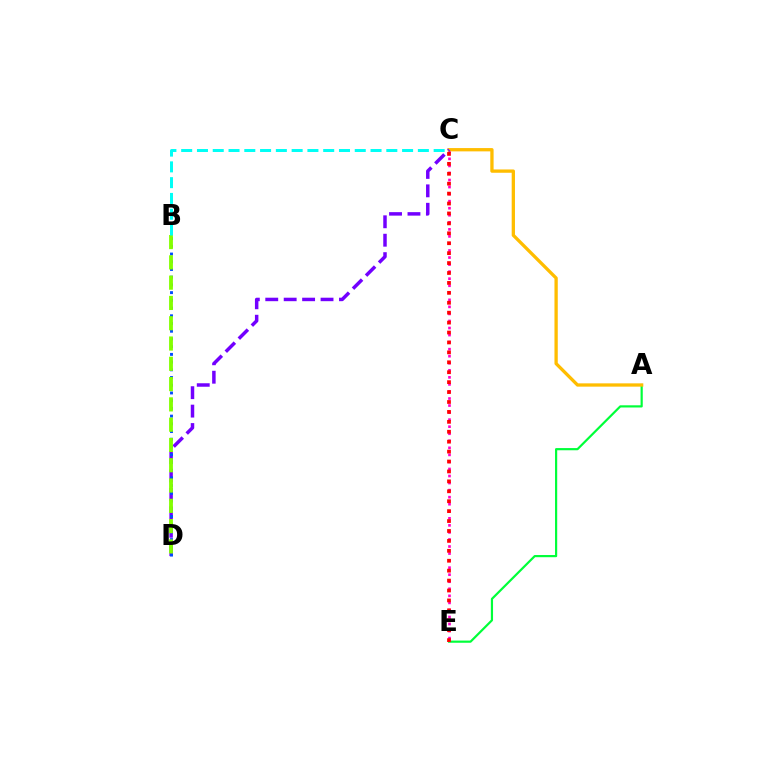{('C', 'E'): [{'color': '#ff00cf', 'line_style': 'dotted', 'thickness': 1.91}, {'color': '#ff0000', 'line_style': 'dotted', 'thickness': 2.7}], ('A', 'E'): [{'color': '#00ff39', 'line_style': 'solid', 'thickness': 1.58}], ('A', 'C'): [{'color': '#ffbd00', 'line_style': 'solid', 'thickness': 2.38}], ('C', 'D'): [{'color': '#7200ff', 'line_style': 'dashed', 'thickness': 2.5}], ('B', 'D'): [{'color': '#004bff', 'line_style': 'dotted', 'thickness': 2.1}, {'color': '#84ff00', 'line_style': 'dashed', 'thickness': 2.76}], ('B', 'C'): [{'color': '#00fff6', 'line_style': 'dashed', 'thickness': 2.14}]}